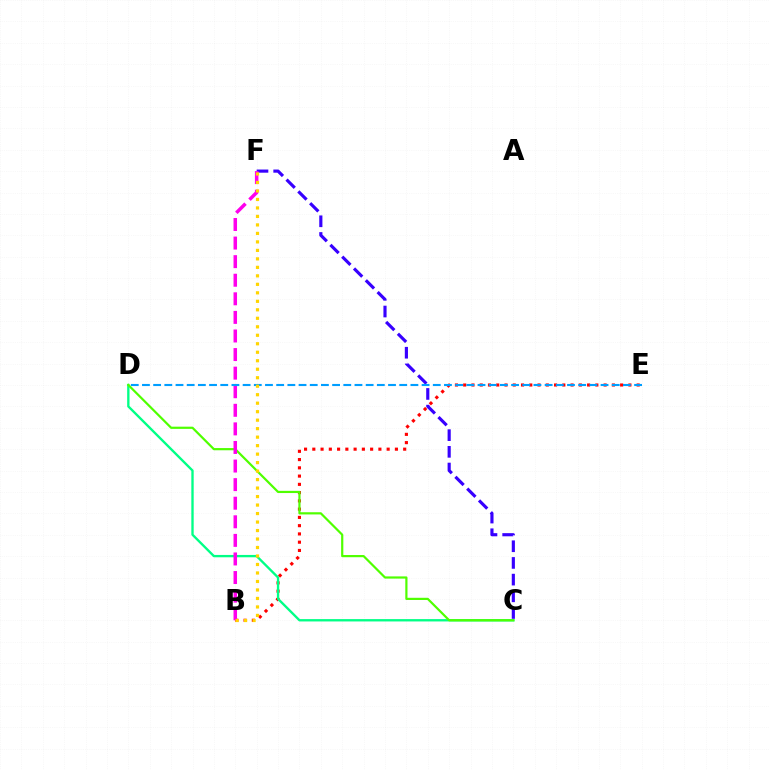{('B', 'E'): [{'color': '#ff0000', 'line_style': 'dotted', 'thickness': 2.24}], ('C', 'D'): [{'color': '#00ff86', 'line_style': 'solid', 'thickness': 1.69}, {'color': '#4fff00', 'line_style': 'solid', 'thickness': 1.58}], ('C', 'F'): [{'color': '#3700ff', 'line_style': 'dashed', 'thickness': 2.27}], ('B', 'F'): [{'color': '#ff00ed', 'line_style': 'dashed', 'thickness': 2.52}, {'color': '#ffd500', 'line_style': 'dotted', 'thickness': 2.31}], ('D', 'E'): [{'color': '#009eff', 'line_style': 'dashed', 'thickness': 1.52}]}